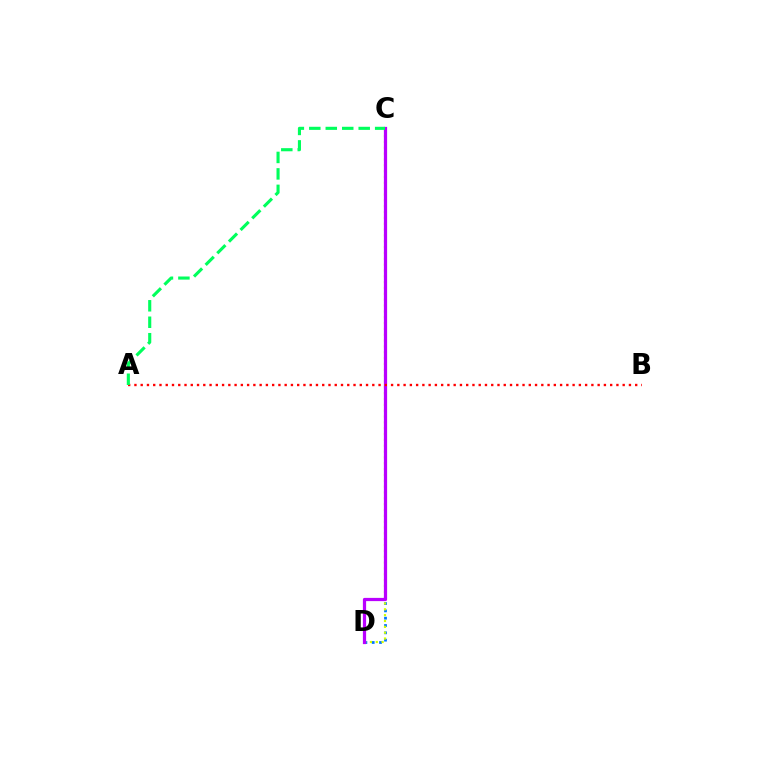{('C', 'D'): [{'color': '#0074ff', 'line_style': 'dotted', 'thickness': 1.99}, {'color': '#d1ff00', 'line_style': 'dotted', 'thickness': 1.59}, {'color': '#b900ff', 'line_style': 'solid', 'thickness': 2.33}], ('A', 'B'): [{'color': '#ff0000', 'line_style': 'dotted', 'thickness': 1.7}], ('A', 'C'): [{'color': '#00ff5c', 'line_style': 'dashed', 'thickness': 2.24}]}